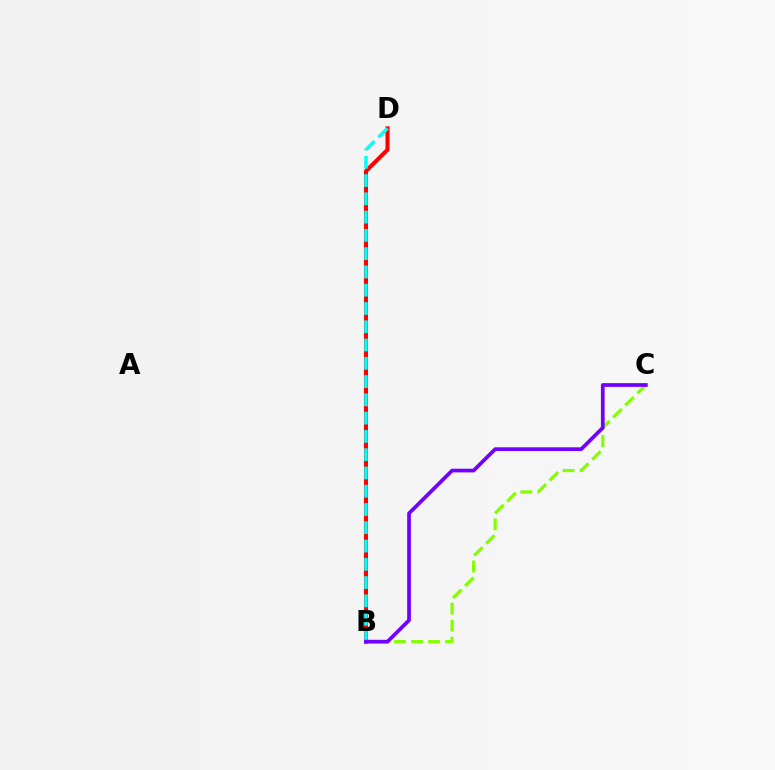{('B', 'D'): [{'color': '#ff0000', 'line_style': 'solid', 'thickness': 2.91}, {'color': '#00fff6', 'line_style': 'dashed', 'thickness': 2.48}], ('B', 'C'): [{'color': '#84ff00', 'line_style': 'dashed', 'thickness': 2.31}, {'color': '#7200ff', 'line_style': 'solid', 'thickness': 2.68}]}